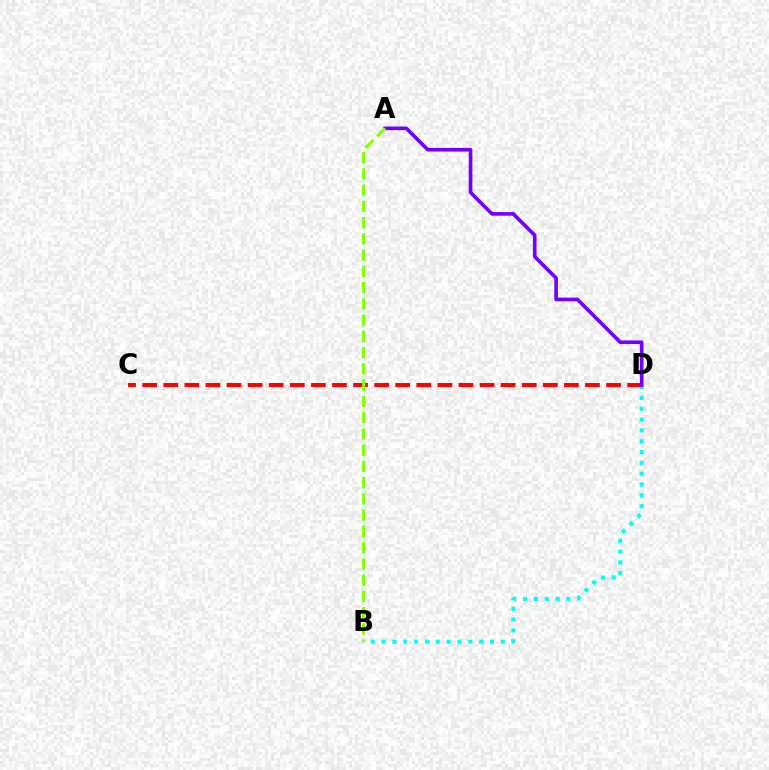{('B', 'D'): [{'color': '#00fff6', 'line_style': 'dotted', 'thickness': 2.94}], ('C', 'D'): [{'color': '#ff0000', 'line_style': 'dashed', 'thickness': 2.86}], ('A', 'D'): [{'color': '#7200ff', 'line_style': 'solid', 'thickness': 2.61}], ('A', 'B'): [{'color': '#84ff00', 'line_style': 'dashed', 'thickness': 2.21}]}